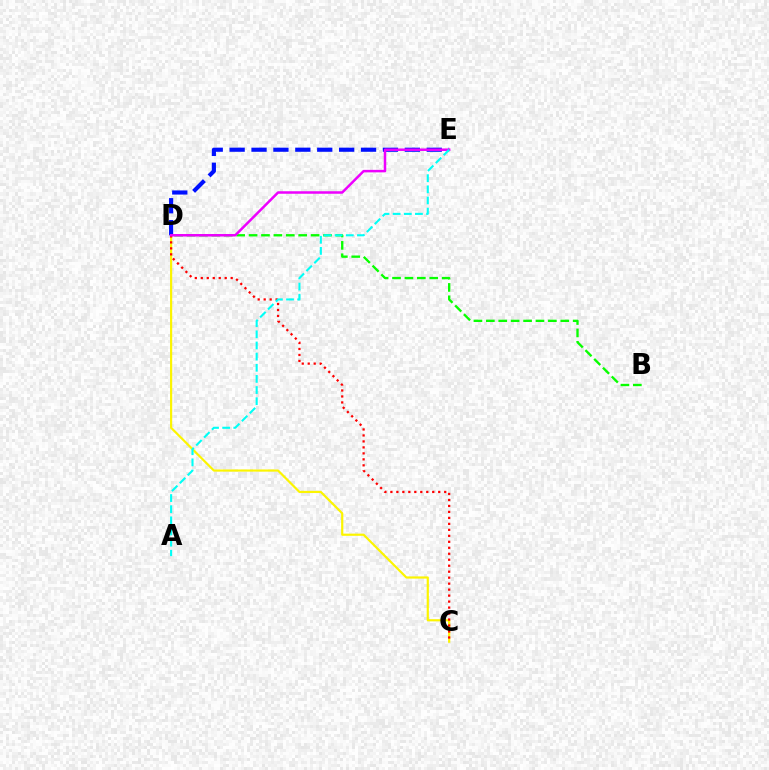{('C', 'D'): [{'color': '#fcf500', 'line_style': 'solid', 'thickness': 1.57}, {'color': '#ff0000', 'line_style': 'dotted', 'thickness': 1.62}], ('B', 'D'): [{'color': '#08ff00', 'line_style': 'dashed', 'thickness': 1.69}], ('D', 'E'): [{'color': '#0010ff', 'line_style': 'dashed', 'thickness': 2.98}, {'color': '#ee00ff', 'line_style': 'solid', 'thickness': 1.8}], ('A', 'E'): [{'color': '#00fff6', 'line_style': 'dashed', 'thickness': 1.51}]}